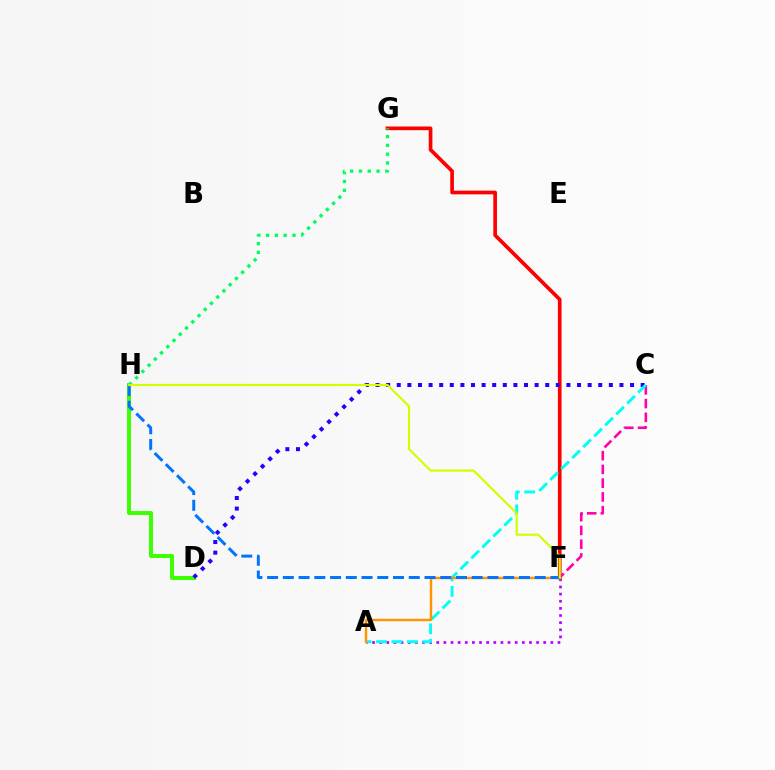{('A', 'F'): [{'color': '#b900ff', 'line_style': 'dotted', 'thickness': 1.94}, {'color': '#ff9400', 'line_style': 'solid', 'thickness': 1.75}], ('F', 'G'): [{'color': '#ff0000', 'line_style': 'solid', 'thickness': 2.65}], ('D', 'H'): [{'color': '#3dff00', 'line_style': 'solid', 'thickness': 2.86}], ('G', 'H'): [{'color': '#00ff5c', 'line_style': 'dotted', 'thickness': 2.39}], ('C', 'F'): [{'color': '#ff00ac', 'line_style': 'dashed', 'thickness': 1.87}], ('C', 'D'): [{'color': '#2500ff', 'line_style': 'dotted', 'thickness': 2.88}], ('A', 'C'): [{'color': '#00fff6', 'line_style': 'dashed', 'thickness': 2.1}], ('F', 'H'): [{'color': '#0074ff', 'line_style': 'dashed', 'thickness': 2.14}, {'color': '#d1ff00', 'line_style': 'solid', 'thickness': 1.56}]}